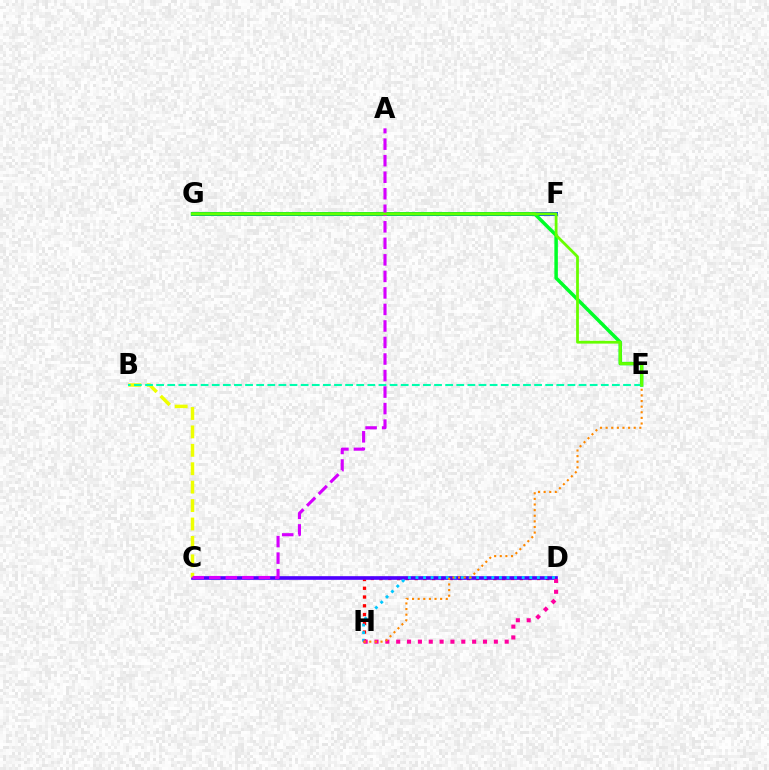{('F', 'G'): [{'color': '#003fff', 'line_style': 'solid', 'thickness': 2.83}], ('D', 'H'): [{'color': '#ff0000', 'line_style': 'dotted', 'thickness': 2.38}, {'color': '#00c7ff', 'line_style': 'dotted', 'thickness': 2.06}, {'color': '#ff00a0', 'line_style': 'dotted', 'thickness': 2.95}], ('C', 'D'): [{'color': '#4f00ff', 'line_style': 'solid', 'thickness': 2.63}], ('E', 'G'): [{'color': '#00ff27', 'line_style': 'solid', 'thickness': 2.52}, {'color': '#66ff00', 'line_style': 'solid', 'thickness': 2.0}], ('B', 'C'): [{'color': '#eeff00', 'line_style': 'dashed', 'thickness': 2.5}], ('B', 'E'): [{'color': '#00ffaf', 'line_style': 'dashed', 'thickness': 1.51}], ('A', 'C'): [{'color': '#d600ff', 'line_style': 'dashed', 'thickness': 2.25}], ('E', 'H'): [{'color': '#ff8800', 'line_style': 'dotted', 'thickness': 1.53}]}